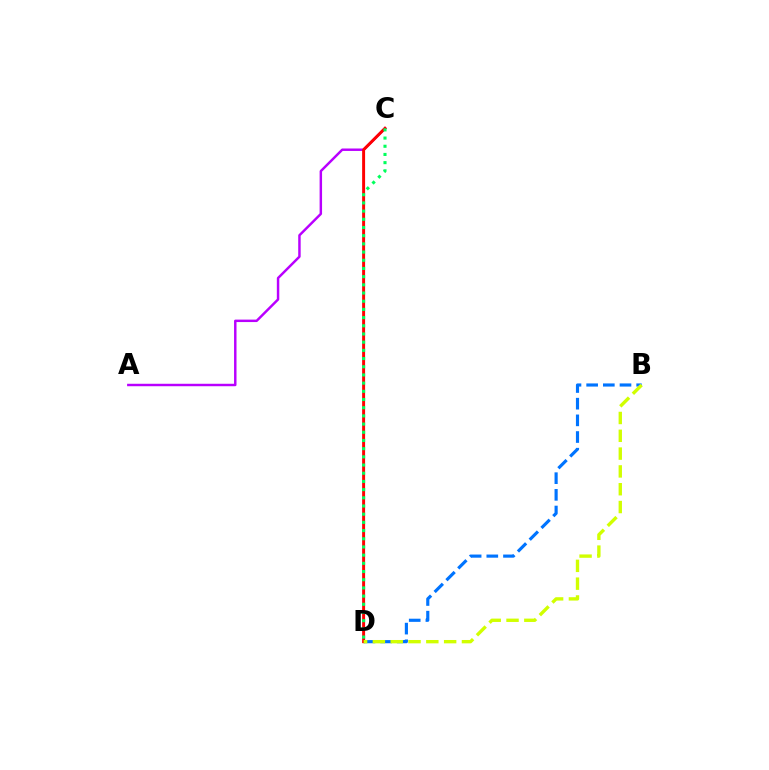{('A', 'C'): [{'color': '#b900ff', 'line_style': 'solid', 'thickness': 1.77}], ('B', 'D'): [{'color': '#0074ff', 'line_style': 'dashed', 'thickness': 2.26}, {'color': '#d1ff00', 'line_style': 'dashed', 'thickness': 2.42}], ('C', 'D'): [{'color': '#ff0000', 'line_style': 'solid', 'thickness': 2.13}, {'color': '#00ff5c', 'line_style': 'dotted', 'thickness': 2.23}]}